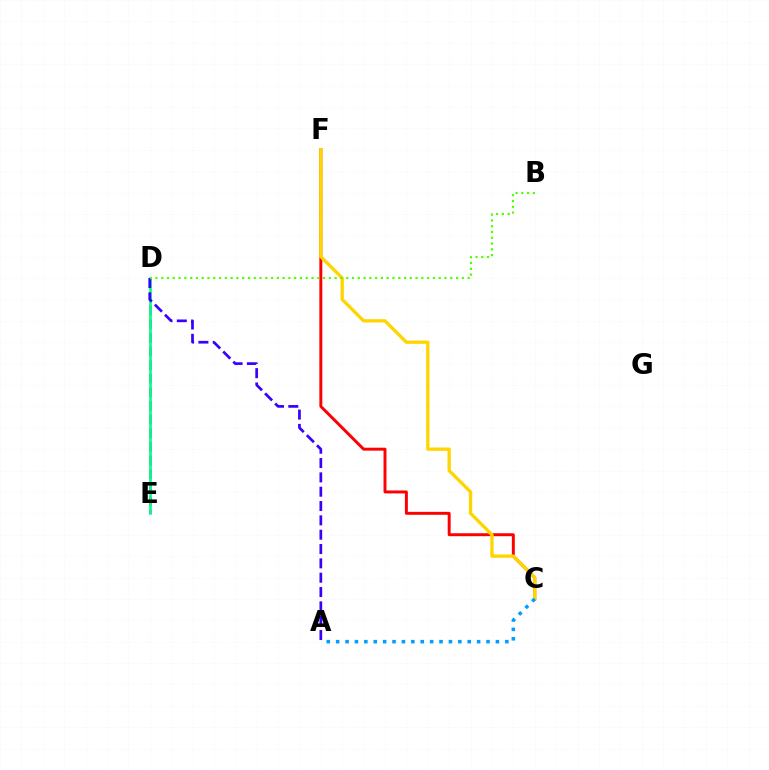{('D', 'E'): [{'color': '#ff00ed', 'line_style': 'dashed', 'thickness': 1.85}, {'color': '#00ff86', 'line_style': 'solid', 'thickness': 1.9}], ('A', 'D'): [{'color': '#3700ff', 'line_style': 'dashed', 'thickness': 1.95}], ('C', 'F'): [{'color': '#ff0000', 'line_style': 'solid', 'thickness': 2.12}, {'color': '#ffd500', 'line_style': 'solid', 'thickness': 2.38}], ('A', 'C'): [{'color': '#009eff', 'line_style': 'dotted', 'thickness': 2.55}], ('B', 'D'): [{'color': '#4fff00', 'line_style': 'dotted', 'thickness': 1.57}]}